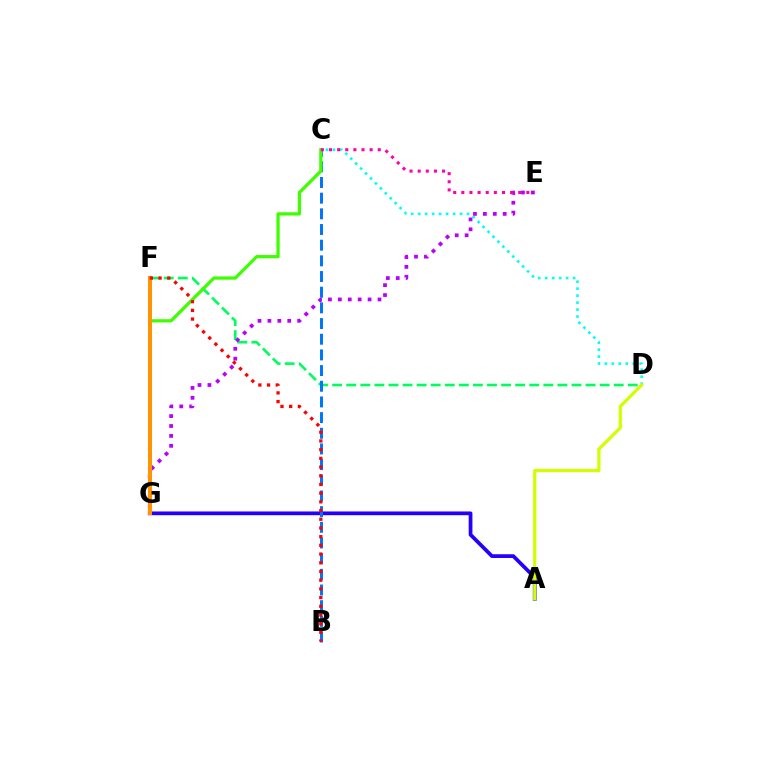{('A', 'G'): [{'color': '#2500ff', 'line_style': 'solid', 'thickness': 2.69}], ('D', 'F'): [{'color': '#00ff5c', 'line_style': 'dashed', 'thickness': 1.91}], ('B', 'C'): [{'color': '#0074ff', 'line_style': 'dashed', 'thickness': 2.13}], ('C', 'D'): [{'color': '#00fff6', 'line_style': 'dotted', 'thickness': 1.9}], ('E', 'G'): [{'color': '#b900ff', 'line_style': 'dotted', 'thickness': 2.69}], ('C', 'G'): [{'color': '#3dff00', 'line_style': 'solid', 'thickness': 2.33}], ('A', 'D'): [{'color': '#d1ff00', 'line_style': 'solid', 'thickness': 2.32}], ('C', 'E'): [{'color': '#ff00ac', 'line_style': 'dotted', 'thickness': 2.21}], ('F', 'G'): [{'color': '#ff9400', 'line_style': 'solid', 'thickness': 2.9}], ('B', 'F'): [{'color': '#ff0000', 'line_style': 'dotted', 'thickness': 2.36}]}